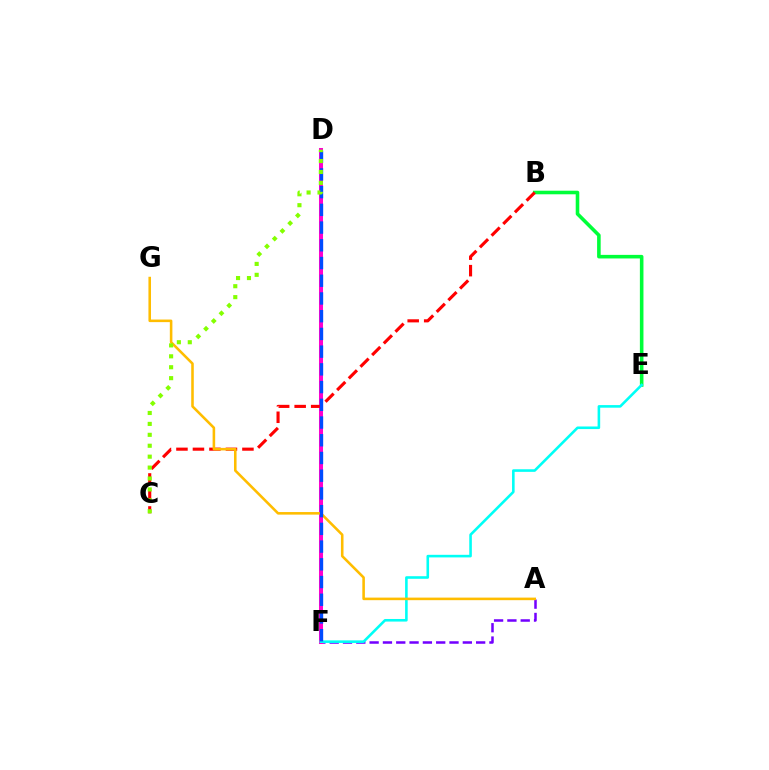{('A', 'F'): [{'color': '#7200ff', 'line_style': 'dashed', 'thickness': 1.81}], ('B', 'E'): [{'color': '#00ff39', 'line_style': 'solid', 'thickness': 2.58}], ('D', 'F'): [{'color': '#ff00cf', 'line_style': 'solid', 'thickness': 2.9}, {'color': '#004bff', 'line_style': 'dashed', 'thickness': 2.41}], ('B', 'C'): [{'color': '#ff0000', 'line_style': 'dashed', 'thickness': 2.24}], ('E', 'F'): [{'color': '#00fff6', 'line_style': 'solid', 'thickness': 1.87}], ('A', 'G'): [{'color': '#ffbd00', 'line_style': 'solid', 'thickness': 1.85}], ('C', 'D'): [{'color': '#84ff00', 'line_style': 'dotted', 'thickness': 2.97}]}